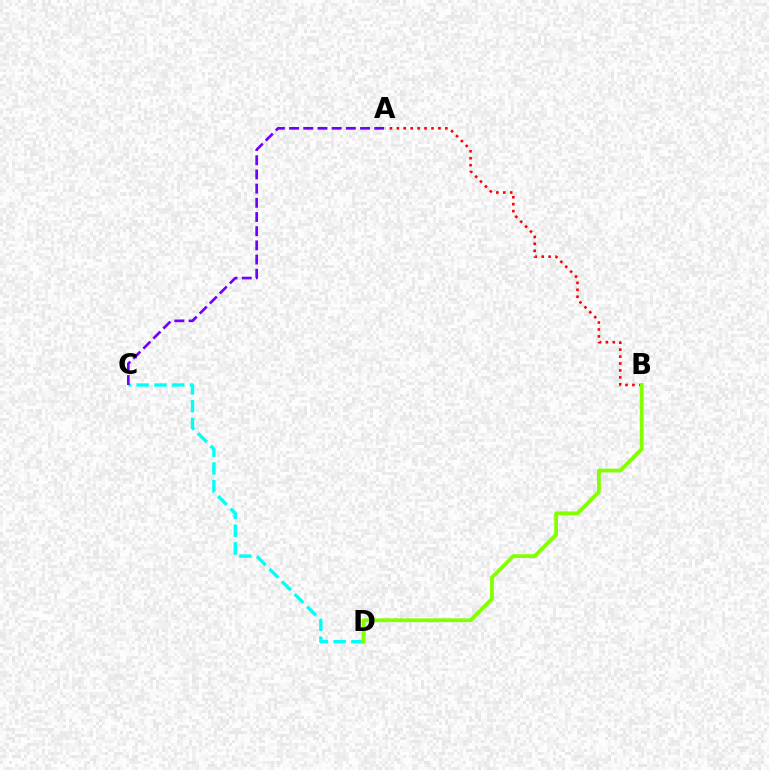{('C', 'D'): [{'color': '#00fff6', 'line_style': 'dashed', 'thickness': 2.41}], ('A', 'B'): [{'color': '#ff0000', 'line_style': 'dotted', 'thickness': 1.88}], ('B', 'D'): [{'color': '#84ff00', 'line_style': 'solid', 'thickness': 2.73}], ('A', 'C'): [{'color': '#7200ff', 'line_style': 'dashed', 'thickness': 1.93}]}